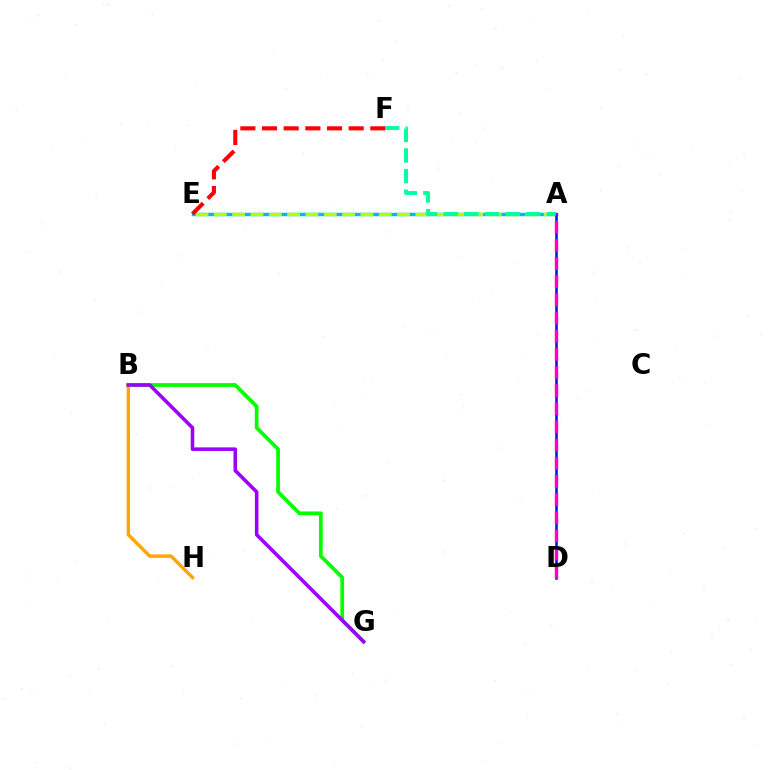{('B', 'G'): [{'color': '#08ff00', 'line_style': 'solid', 'thickness': 2.71}, {'color': '#9b00ff', 'line_style': 'solid', 'thickness': 2.57}], ('B', 'H'): [{'color': '#ffa500', 'line_style': 'solid', 'thickness': 2.45}], ('A', 'E'): [{'color': '#00b5ff', 'line_style': 'solid', 'thickness': 2.47}, {'color': '#b3ff00', 'line_style': 'dashed', 'thickness': 2.49}], ('E', 'F'): [{'color': '#ff0000', 'line_style': 'dashed', 'thickness': 2.94}], ('A', 'D'): [{'color': '#0010ff', 'line_style': 'solid', 'thickness': 1.83}, {'color': '#ff00bd', 'line_style': 'dashed', 'thickness': 2.47}], ('A', 'F'): [{'color': '#00ff9d', 'line_style': 'dashed', 'thickness': 2.81}]}